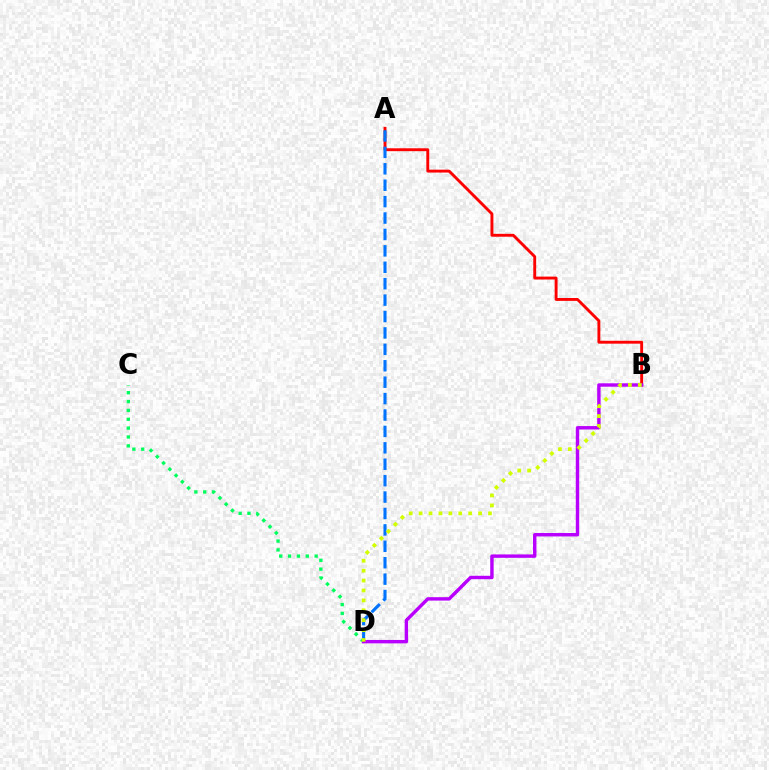{('A', 'B'): [{'color': '#ff0000', 'line_style': 'solid', 'thickness': 2.08}], ('A', 'D'): [{'color': '#0074ff', 'line_style': 'dashed', 'thickness': 2.23}], ('C', 'D'): [{'color': '#00ff5c', 'line_style': 'dotted', 'thickness': 2.41}], ('B', 'D'): [{'color': '#b900ff', 'line_style': 'solid', 'thickness': 2.46}, {'color': '#d1ff00', 'line_style': 'dotted', 'thickness': 2.69}]}